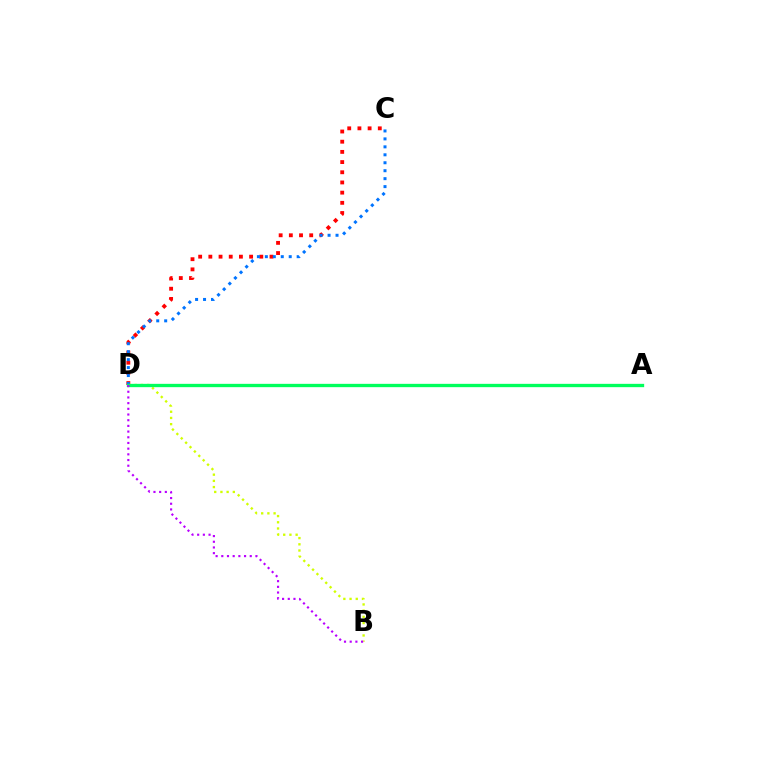{('C', 'D'): [{'color': '#ff0000', 'line_style': 'dotted', 'thickness': 2.77}, {'color': '#0074ff', 'line_style': 'dotted', 'thickness': 2.16}], ('B', 'D'): [{'color': '#d1ff00', 'line_style': 'dotted', 'thickness': 1.69}, {'color': '#b900ff', 'line_style': 'dotted', 'thickness': 1.55}], ('A', 'D'): [{'color': '#00ff5c', 'line_style': 'solid', 'thickness': 2.39}]}